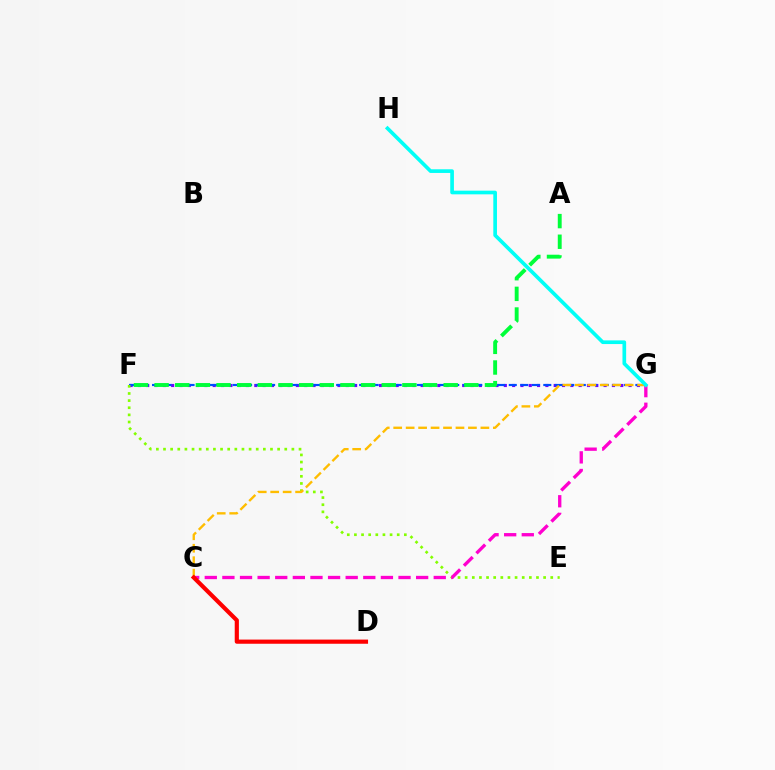{('F', 'G'): [{'color': '#7200ff', 'line_style': 'dotted', 'thickness': 2.26}, {'color': '#004bff', 'line_style': 'dashed', 'thickness': 1.56}], ('E', 'F'): [{'color': '#84ff00', 'line_style': 'dotted', 'thickness': 1.94}], ('C', 'G'): [{'color': '#ffbd00', 'line_style': 'dashed', 'thickness': 1.69}, {'color': '#ff00cf', 'line_style': 'dashed', 'thickness': 2.39}], ('A', 'F'): [{'color': '#00ff39', 'line_style': 'dashed', 'thickness': 2.81}], ('G', 'H'): [{'color': '#00fff6', 'line_style': 'solid', 'thickness': 2.64}], ('C', 'D'): [{'color': '#ff0000', 'line_style': 'solid', 'thickness': 3.0}]}